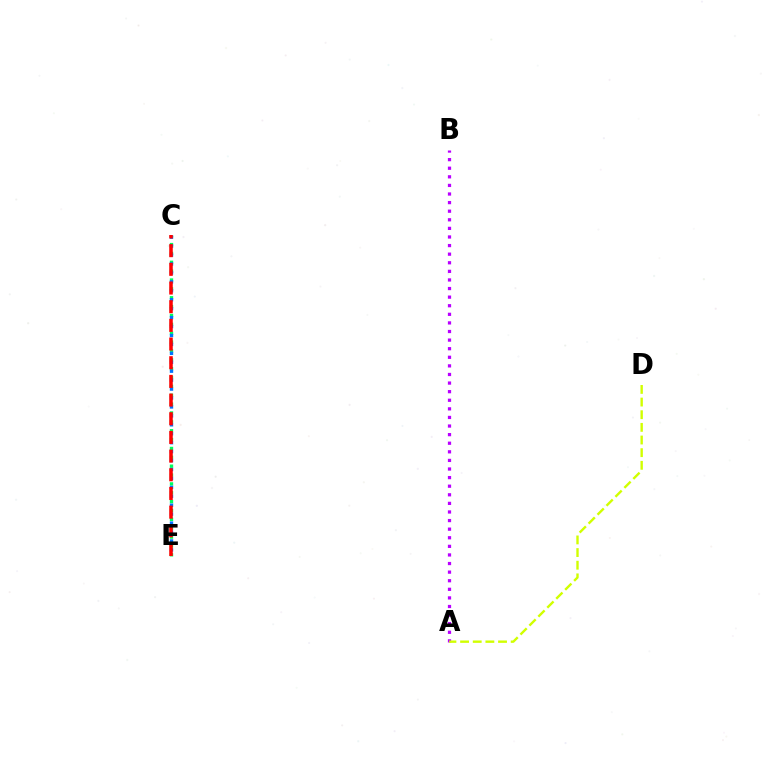{('A', 'B'): [{'color': '#b900ff', 'line_style': 'dotted', 'thickness': 2.33}], ('C', 'E'): [{'color': '#00ff5c', 'line_style': 'dotted', 'thickness': 2.41}, {'color': '#0074ff', 'line_style': 'dotted', 'thickness': 2.43}, {'color': '#ff0000', 'line_style': 'dashed', 'thickness': 2.54}], ('A', 'D'): [{'color': '#d1ff00', 'line_style': 'dashed', 'thickness': 1.72}]}